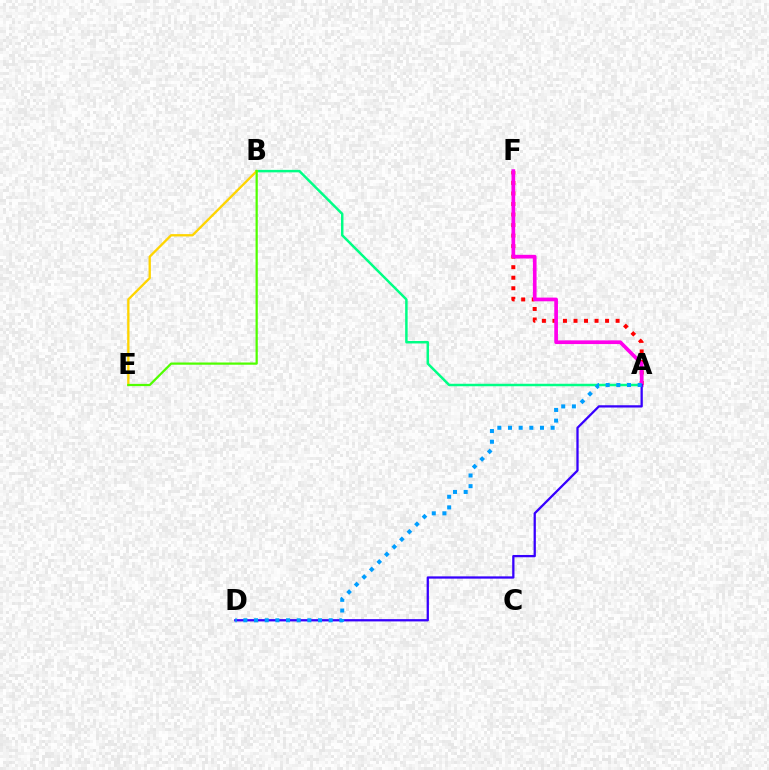{('A', 'B'): [{'color': '#00ff86', 'line_style': 'solid', 'thickness': 1.78}], ('A', 'F'): [{'color': '#ff0000', 'line_style': 'dotted', 'thickness': 2.86}, {'color': '#ff00ed', 'line_style': 'solid', 'thickness': 2.66}], ('A', 'D'): [{'color': '#3700ff', 'line_style': 'solid', 'thickness': 1.64}, {'color': '#009eff', 'line_style': 'dotted', 'thickness': 2.9}], ('B', 'E'): [{'color': '#ffd500', 'line_style': 'solid', 'thickness': 1.68}, {'color': '#4fff00', 'line_style': 'solid', 'thickness': 1.6}]}